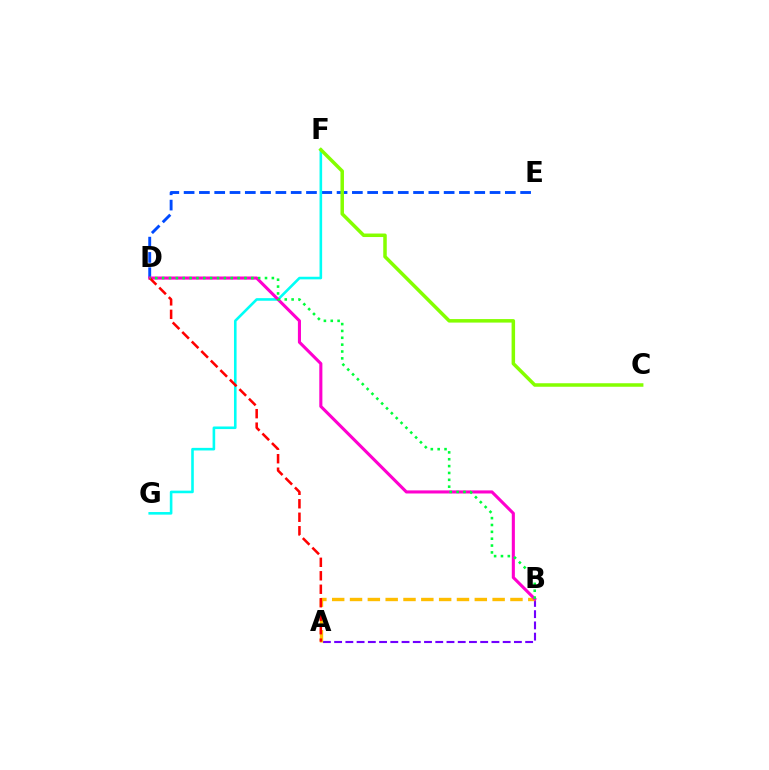{('A', 'B'): [{'color': '#7200ff', 'line_style': 'dashed', 'thickness': 1.53}, {'color': '#ffbd00', 'line_style': 'dashed', 'thickness': 2.42}], ('D', 'E'): [{'color': '#004bff', 'line_style': 'dashed', 'thickness': 2.08}], ('F', 'G'): [{'color': '#00fff6', 'line_style': 'solid', 'thickness': 1.87}], ('B', 'D'): [{'color': '#ff00cf', 'line_style': 'solid', 'thickness': 2.22}, {'color': '#00ff39', 'line_style': 'dotted', 'thickness': 1.86}], ('C', 'F'): [{'color': '#84ff00', 'line_style': 'solid', 'thickness': 2.52}], ('A', 'D'): [{'color': '#ff0000', 'line_style': 'dashed', 'thickness': 1.83}]}